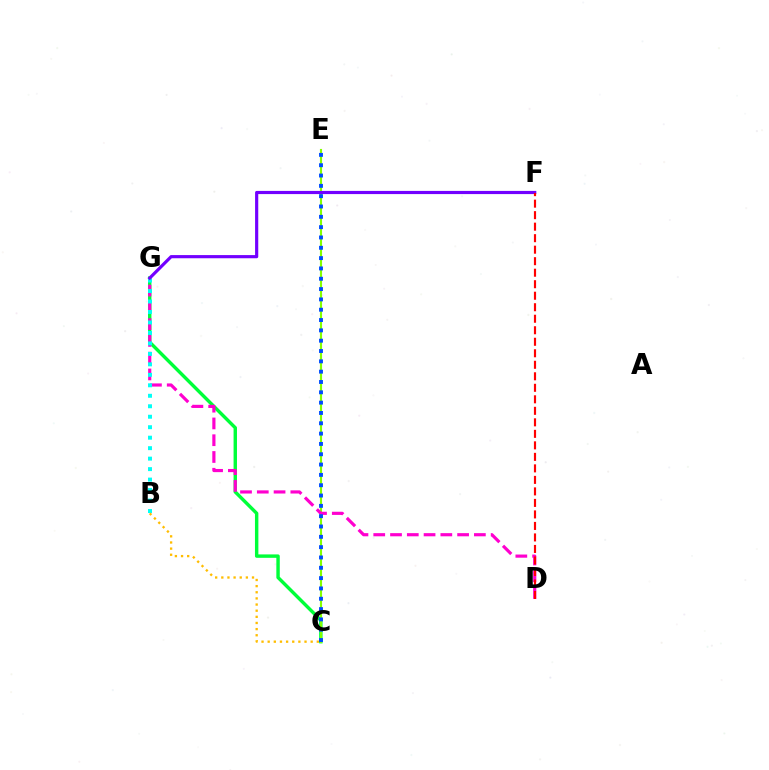{('C', 'G'): [{'color': '#00ff39', 'line_style': 'solid', 'thickness': 2.46}], ('C', 'E'): [{'color': '#84ff00', 'line_style': 'solid', 'thickness': 1.54}, {'color': '#004bff', 'line_style': 'dotted', 'thickness': 2.8}], ('D', 'G'): [{'color': '#ff00cf', 'line_style': 'dashed', 'thickness': 2.28}], ('B', 'G'): [{'color': '#00fff6', 'line_style': 'dotted', 'thickness': 2.85}], ('F', 'G'): [{'color': '#7200ff', 'line_style': 'solid', 'thickness': 2.28}], ('D', 'F'): [{'color': '#ff0000', 'line_style': 'dashed', 'thickness': 1.56}], ('B', 'C'): [{'color': '#ffbd00', 'line_style': 'dotted', 'thickness': 1.67}]}